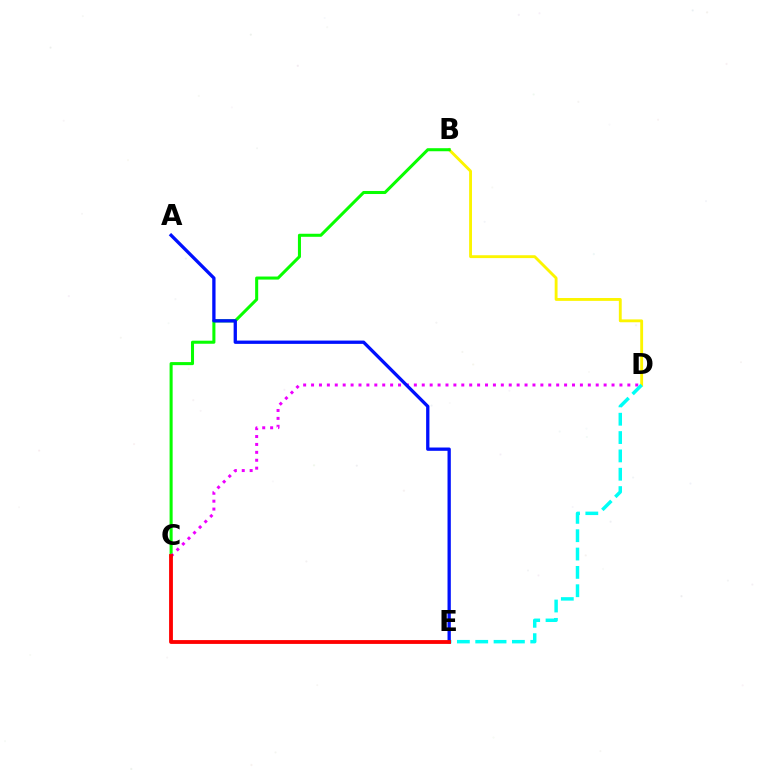{('B', 'D'): [{'color': '#fcf500', 'line_style': 'solid', 'thickness': 2.06}], ('B', 'C'): [{'color': '#08ff00', 'line_style': 'solid', 'thickness': 2.19}], ('C', 'D'): [{'color': '#ee00ff', 'line_style': 'dotted', 'thickness': 2.15}], ('D', 'E'): [{'color': '#00fff6', 'line_style': 'dashed', 'thickness': 2.49}], ('A', 'E'): [{'color': '#0010ff', 'line_style': 'solid', 'thickness': 2.38}], ('C', 'E'): [{'color': '#ff0000', 'line_style': 'solid', 'thickness': 2.75}]}